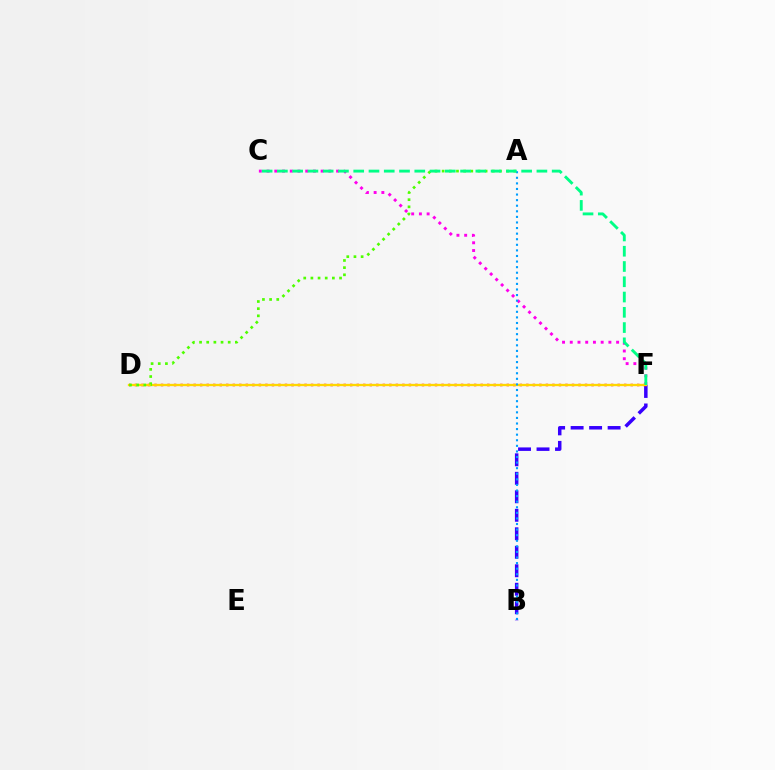{('C', 'F'): [{'color': '#ff00ed', 'line_style': 'dotted', 'thickness': 2.1}, {'color': '#00ff86', 'line_style': 'dashed', 'thickness': 2.07}], ('B', 'F'): [{'color': '#3700ff', 'line_style': 'dashed', 'thickness': 2.51}], ('D', 'F'): [{'color': '#ff0000', 'line_style': 'dotted', 'thickness': 1.77}, {'color': '#ffd500', 'line_style': 'solid', 'thickness': 1.66}], ('A', 'D'): [{'color': '#4fff00', 'line_style': 'dotted', 'thickness': 1.95}], ('A', 'B'): [{'color': '#009eff', 'line_style': 'dotted', 'thickness': 1.52}]}